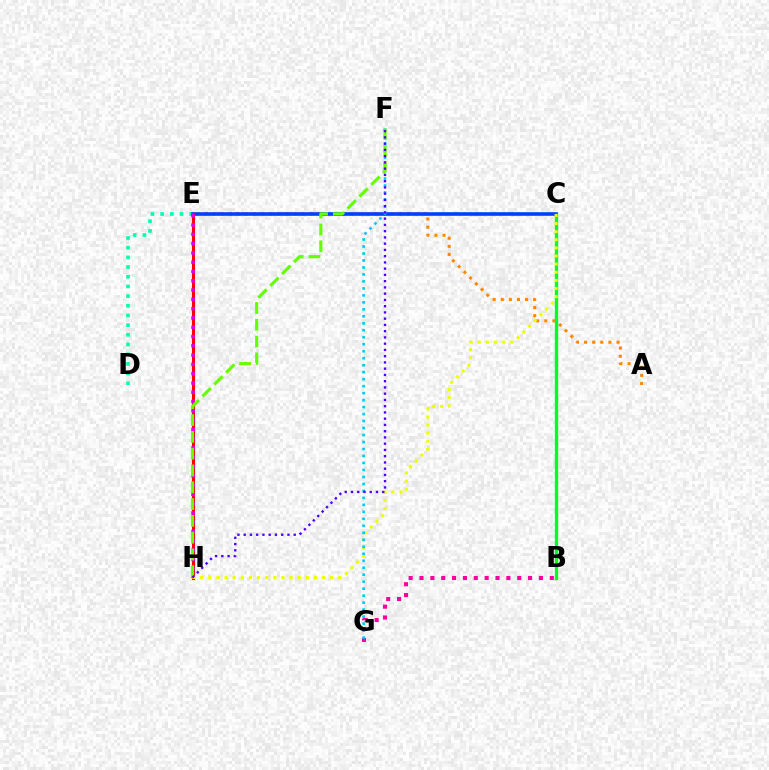{('D', 'E'): [{'color': '#00ffaf', 'line_style': 'dotted', 'thickness': 2.63}], ('A', 'E'): [{'color': '#ff8800', 'line_style': 'dotted', 'thickness': 2.2}], ('B', 'C'): [{'color': '#00ff27', 'line_style': 'solid', 'thickness': 2.41}], ('C', 'E'): [{'color': '#003fff', 'line_style': 'solid', 'thickness': 2.6}], ('B', 'G'): [{'color': '#ff00a0', 'line_style': 'dotted', 'thickness': 2.95}], ('E', 'H'): [{'color': '#ff0000', 'line_style': 'solid', 'thickness': 2.22}, {'color': '#d600ff', 'line_style': 'dotted', 'thickness': 2.52}], ('C', 'H'): [{'color': '#eeff00', 'line_style': 'dotted', 'thickness': 2.21}], ('F', 'G'): [{'color': '#00c7ff', 'line_style': 'dotted', 'thickness': 1.9}], ('F', 'H'): [{'color': '#66ff00', 'line_style': 'dashed', 'thickness': 2.28}, {'color': '#4f00ff', 'line_style': 'dotted', 'thickness': 1.7}]}